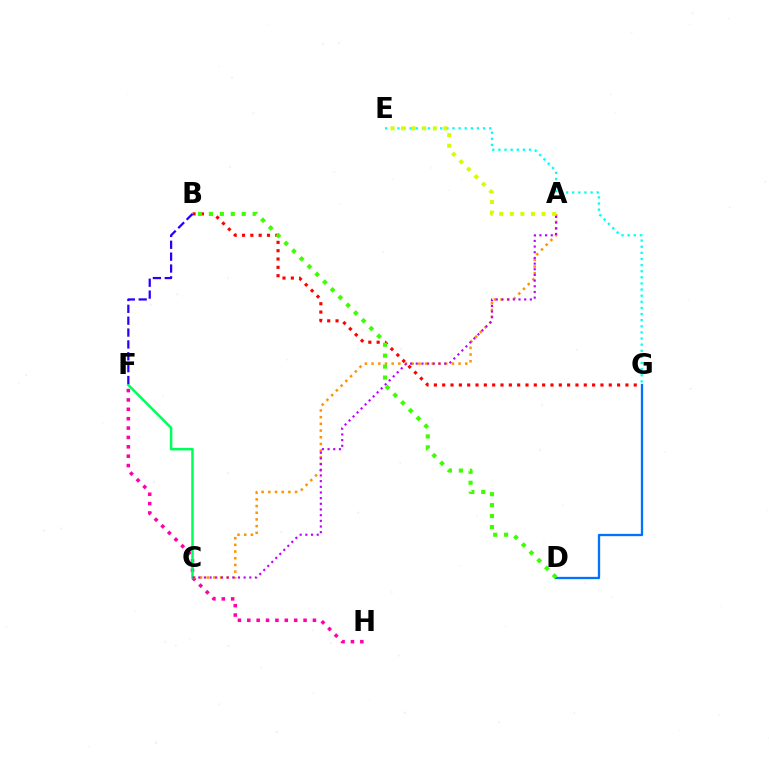{('D', 'G'): [{'color': '#0074ff', 'line_style': 'solid', 'thickness': 1.66}], ('F', 'H'): [{'color': '#ff00ac', 'line_style': 'dotted', 'thickness': 2.55}], ('E', 'G'): [{'color': '#00fff6', 'line_style': 'dotted', 'thickness': 1.66}], ('C', 'F'): [{'color': '#00ff5c', 'line_style': 'solid', 'thickness': 1.82}], ('A', 'C'): [{'color': '#ff9400', 'line_style': 'dotted', 'thickness': 1.82}, {'color': '#b900ff', 'line_style': 'dotted', 'thickness': 1.54}], ('A', 'E'): [{'color': '#d1ff00', 'line_style': 'dotted', 'thickness': 2.87}], ('B', 'G'): [{'color': '#ff0000', 'line_style': 'dotted', 'thickness': 2.26}], ('B', 'F'): [{'color': '#2500ff', 'line_style': 'dashed', 'thickness': 1.61}], ('B', 'D'): [{'color': '#3dff00', 'line_style': 'dotted', 'thickness': 2.97}]}